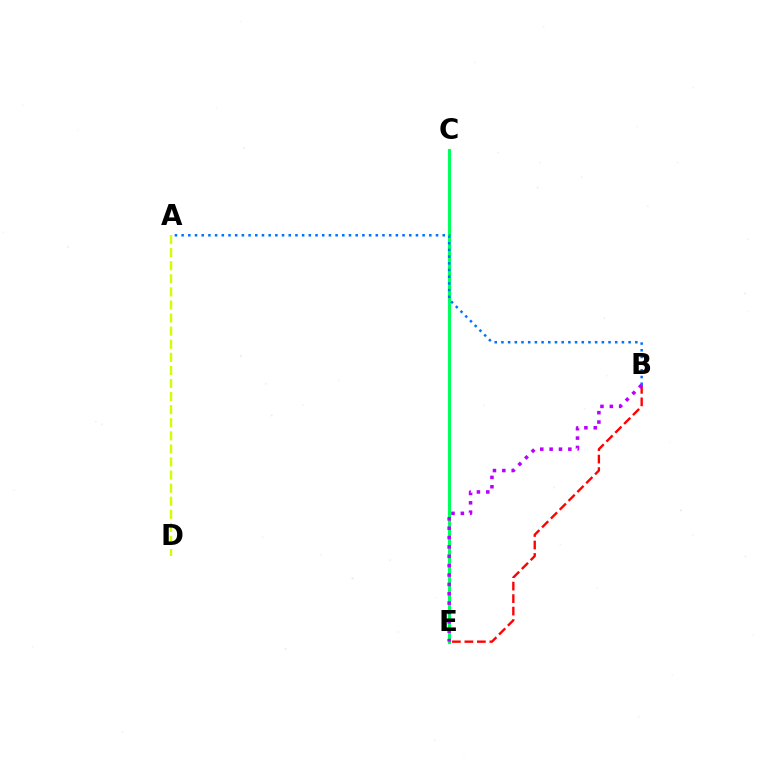{('C', 'E'): [{'color': '#00ff5c', 'line_style': 'solid', 'thickness': 2.24}], ('A', 'D'): [{'color': '#d1ff00', 'line_style': 'dashed', 'thickness': 1.78}], ('A', 'B'): [{'color': '#0074ff', 'line_style': 'dotted', 'thickness': 1.82}], ('B', 'E'): [{'color': '#ff0000', 'line_style': 'dashed', 'thickness': 1.7}, {'color': '#b900ff', 'line_style': 'dotted', 'thickness': 2.54}]}